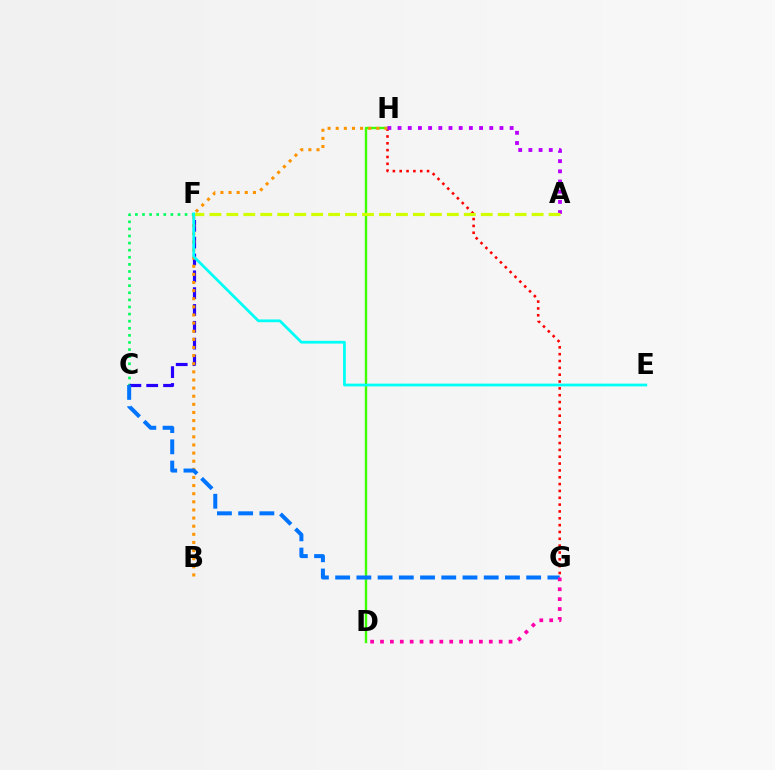{('C', 'F'): [{'color': '#00ff5c', 'line_style': 'dotted', 'thickness': 1.93}, {'color': '#2500ff', 'line_style': 'dashed', 'thickness': 2.29}], ('G', 'H'): [{'color': '#ff0000', 'line_style': 'dotted', 'thickness': 1.86}], ('D', 'H'): [{'color': '#3dff00', 'line_style': 'solid', 'thickness': 1.73}], ('B', 'H'): [{'color': '#ff9400', 'line_style': 'dotted', 'thickness': 2.21}], ('A', 'H'): [{'color': '#b900ff', 'line_style': 'dotted', 'thickness': 2.77}], ('A', 'F'): [{'color': '#d1ff00', 'line_style': 'dashed', 'thickness': 2.3}], ('C', 'G'): [{'color': '#0074ff', 'line_style': 'dashed', 'thickness': 2.88}], ('E', 'F'): [{'color': '#00fff6', 'line_style': 'solid', 'thickness': 1.98}], ('D', 'G'): [{'color': '#ff00ac', 'line_style': 'dotted', 'thickness': 2.69}]}